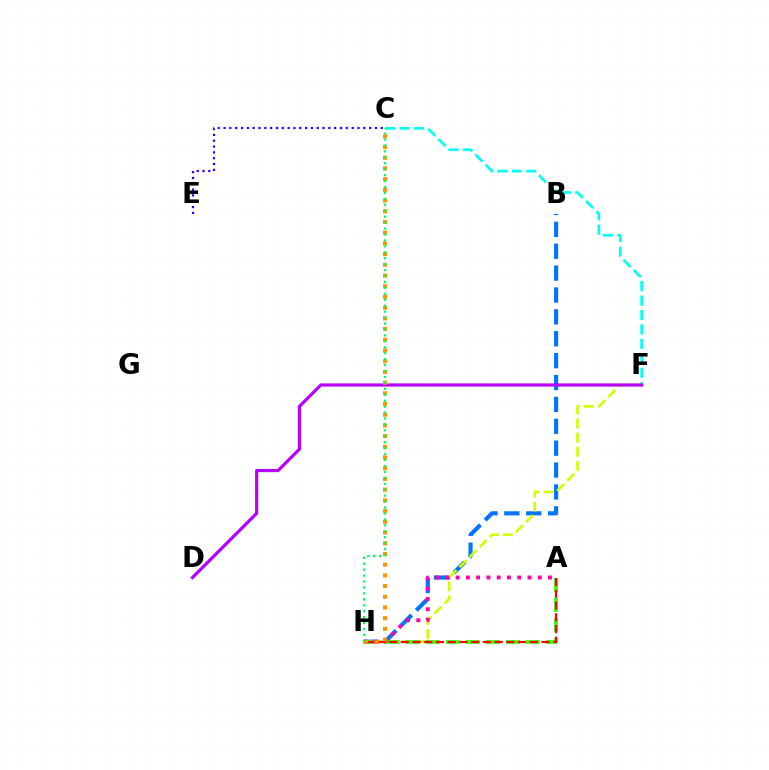{('C', 'F'): [{'color': '#00fff6', 'line_style': 'dashed', 'thickness': 1.96}], ('B', 'H'): [{'color': '#0074ff', 'line_style': 'dashed', 'thickness': 2.97}], ('F', 'H'): [{'color': '#d1ff00', 'line_style': 'dashed', 'thickness': 1.93}], ('C', 'E'): [{'color': '#2500ff', 'line_style': 'dotted', 'thickness': 1.58}], ('A', 'H'): [{'color': '#3dff00', 'line_style': 'dashed', 'thickness': 2.72}, {'color': '#ff00ac', 'line_style': 'dotted', 'thickness': 2.79}, {'color': '#ff0000', 'line_style': 'dashed', 'thickness': 1.59}], ('D', 'F'): [{'color': '#b900ff', 'line_style': 'solid', 'thickness': 2.3}], ('C', 'H'): [{'color': '#ff9400', 'line_style': 'dotted', 'thickness': 2.91}, {'color': '#00ff5c', 'line_style': 'dotted', 'thickness': 1.61}]}